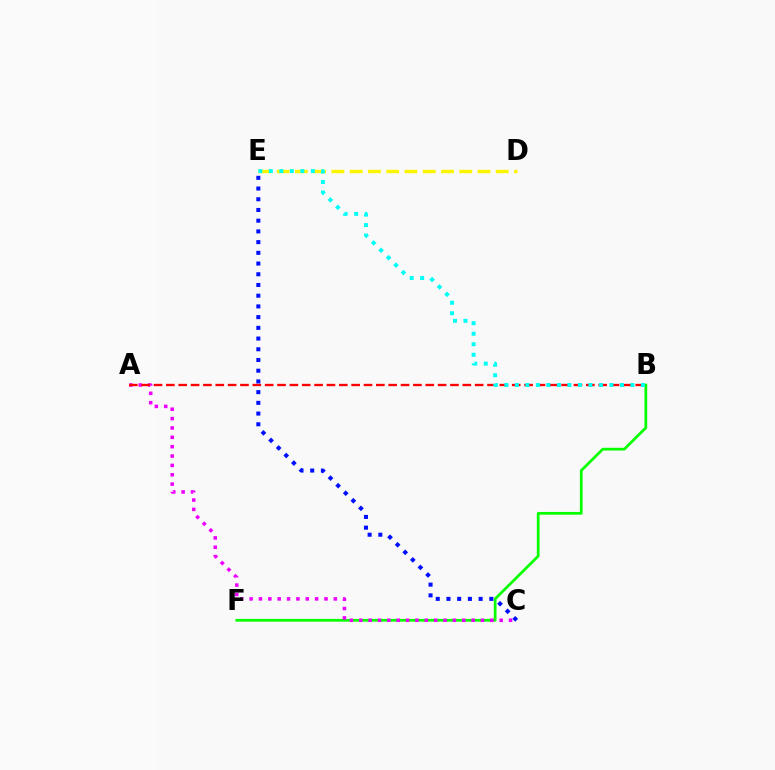{('B', 'F'): [{'color': '#08ff00', 'line_style': 'solid', 'thickness': 1.98}], ('A', 'C'): [{'color': '#ee00ff', 'line_style': 'dotted', 'thickness': 2.54}], ('A', 'B'): [{'color': '#ff0000', 'line_style': 'dashed', 'thickness': 1.68}], ('C', 'E'): [{'color': '#0010ff', 'line_style': 'dotted', 'thickness': 2.91}], ('D', 'E'): [{'color': '#fcf500', 'line_style': 'dashed', 'thickness': 2.48}], ('B', 'E'): [{'color': '#00fff6', 'line_style': 'dotted', 'thickness': 2.85}]}